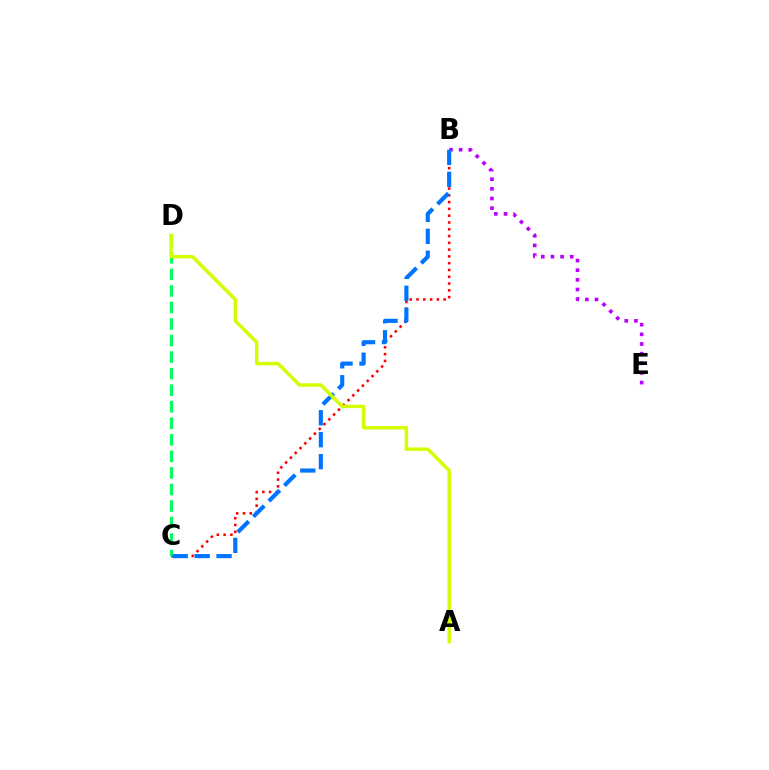{('B', 'E'): [{'color': '#b900ff', 'line_style': 'dotted', 'thickness': 2.62}], ('B', 'C'): [{'color': '#ff0000', 'line_style': 'dotted', 'thickness': 1.84}, {'color': '#0074ff', 'line_style': 'dashed', 'thickness': 2.98}], ('C', 'D'): [{'color': '#00ff5c', 'line_style': 'dashed', 'thickness': 2.25}], ('A', 'D'): [{'color': '#d1ff00', 'line_style': 'solid', 'thickness': 2.49}]}